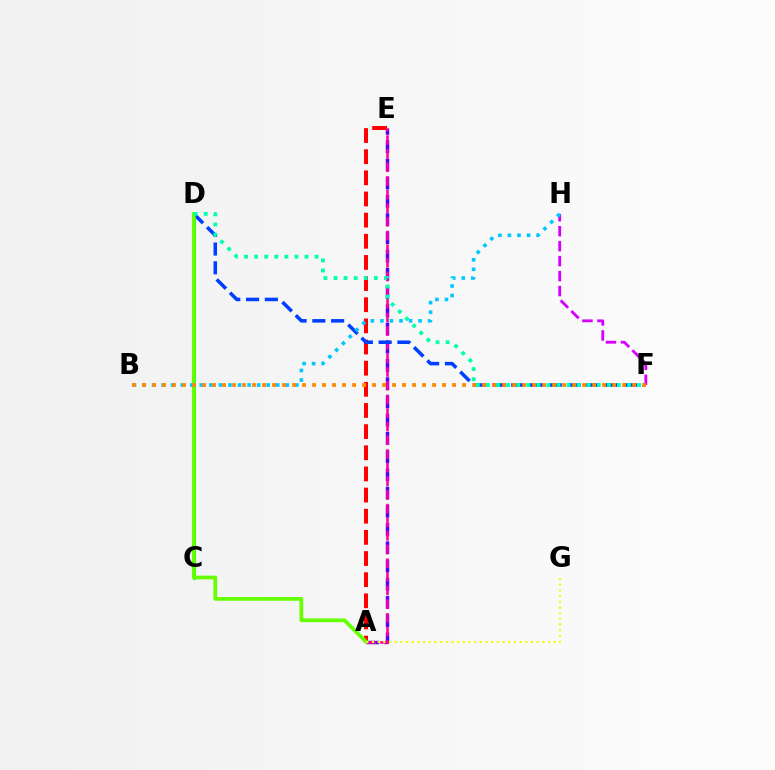{('A', 'E'): [{'color': '#4f00ff', 'line_style': 'dashed', 'thickness': 2.48}, {'color': '#ff0000', 'line_style': 'dashed', 'thickness': 2.87}, {'color': '#ff00a0', 'line_style': 'dashed', 'thickness': 1.85}], ('F', 'H'): [{'color': '#d600ff', 'line_style': 'dashed', 'thickness': 2.03}], ('C', 'D'): [{'color': '#00ff27', 'line_style': 'solid', 'thickness': 2.11}], ('D', 'F'): [{'color': '#003fff', 'line_style': 'dashed', 'thickness': 2.55}, {'color': '#00ffaf', 'line_style': 'dotted', 'thickness': 2.74}], ('A', 'D'): [{'color': '#66ff00', 'line_style': 'solid', 'thickness': 2.68}], ('B', 'H'): [{'color': '#00c7ff', 'line_style': 'dotted', 'thickness': 2.59}], ('A', 'G'): [{'color': '#eeff00', 'line_style': 'dotted', 'thickness': 1.54}], ('B', 'F'): [{'color': '#ff8800', 'line_style': 'dotted', 'thickness': 2.72}]}